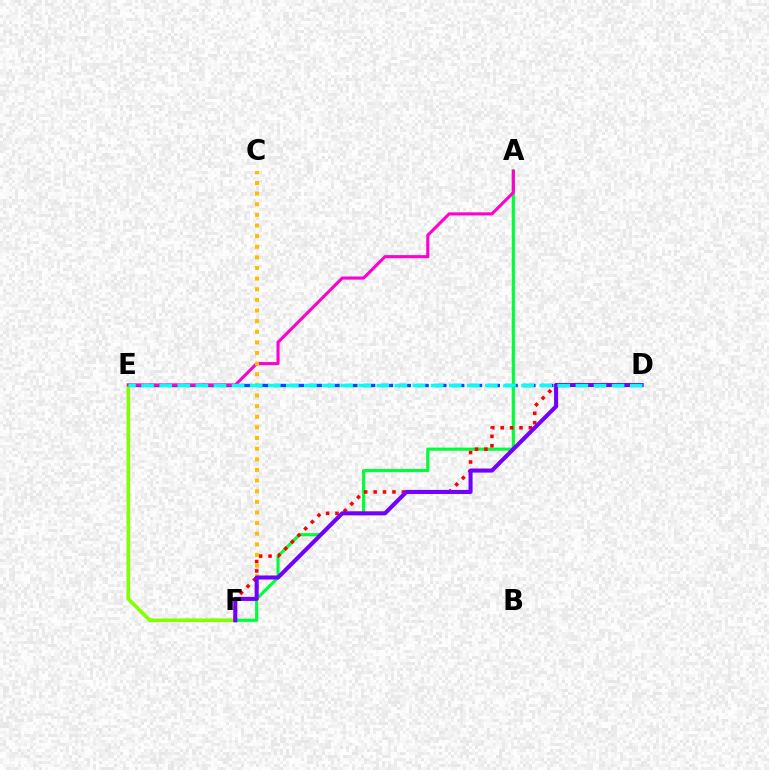{('E', 'F'): [{'color': '#84ff00', 'line_style': 'solid', 'thickness': 2.61}], ('D', 'E'): [{'color': '#004bff', 'line_style': 'dashed', 'thickness': 2.42}, {'color': '#00fff6', 'line_style': 'dashed', 'thickness': 2.46}], ('A', 'F'): [{'color': '#00ff39', 'line_style': 'solid', 'thickness': 2.26}], ('D', 'F'): [{'color': '#ff0000', 'line_style': 'dotted', 'thickness': 2.56}, {'color': '#7200ff', 'line_style': 'solid', 'thickness': 2.93}], ('A', 'E'): [{'color': '#ff00cf', 'line_style': 'solid', 'thickness': 2.22}], ('C', 'F'): [{'color': '#ffbd00', 'line_style': 'dotted', 'thickness': 2.89}]}